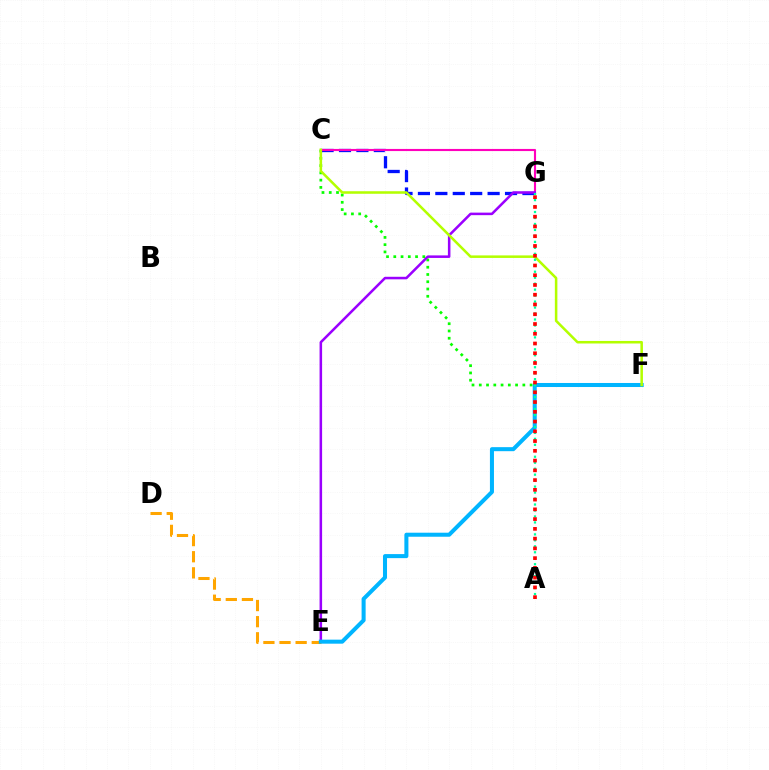{('C', 'F'): [{'color': '#08ff00', 'line_style': 'dotted', 'thickness': 1.97}, {'color': '#b3ff00', 'line_style': 'solid', 'thickness': 1.83}], ('C', 'G'): [{'color': '#0010ff', 'line_style': 'dashed', 'thickness': 2.37}, {'color': '#ff00bd', 'line_style': 'solid', 'thickness': 1.53}], ('D', 'E'): [{'color': '#ffa500', 'line_style': 'dashed', 'thickness': 2.19}], ('E', 'G'): [{'color': '#9b00ff', 'line_style': 'solid', 'thickness': 1.83}], ('E', 'F'): [{'color': '#00b5ff', 'line_style': 'solid', 'thickness': 2.9}], ('A', 'G'): [{'color': '#00ff9d', 'line_style': 'dotted', 'thickness': 1.62}, {'color': '#ff0000', 'line_style': 'dotted', 'thickness': 2.65}]}